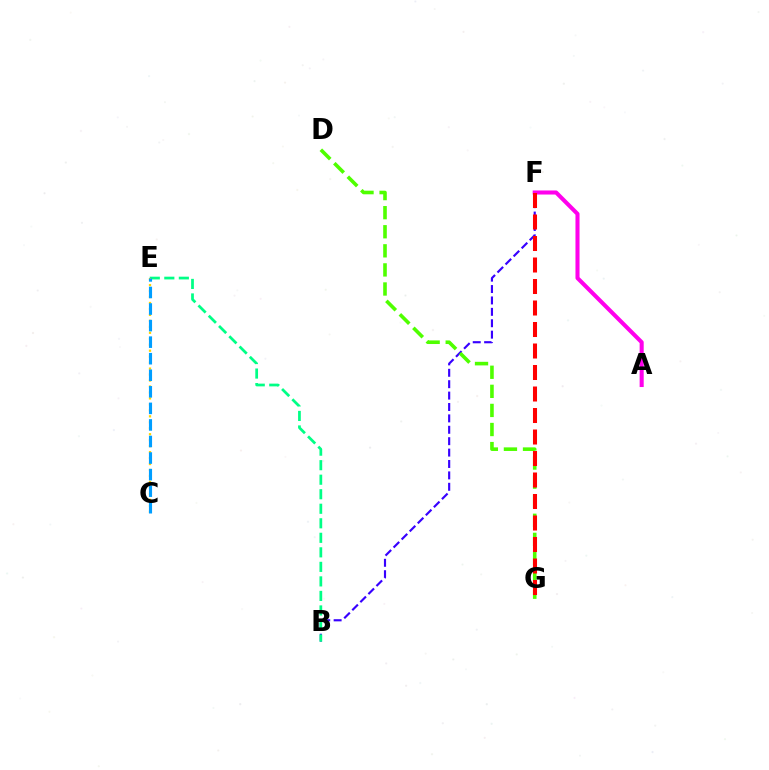{('B', 'F'): [{'color': '#3700ff', 'line_style': 'dashed', 'thickness': 1.55}], ('A', 'F'): [{'color': '#ff00ed', 'line_style': 'solid', 'thickness': 2.93}], ('B', 'E'): [{'color': '#00ff86', 'line_style': 'dashed', 'thickness': 1.97}], ('C', 'E'): [{'color': '#ffd500', 'line_style': 'dotted', 'thickness': 1.62}, {'color': '#009eff', 'line_style': 'dashed', 'thickness': 2.25}], ('D', 'G'): [{'color': '#4fff00', 'line_style': 'dashed', 'thickness': 2.59}], ('F', 'G'): [{'color': '#ff0000', 'line_style': 'dashed', 'thickness': 2.92}]}